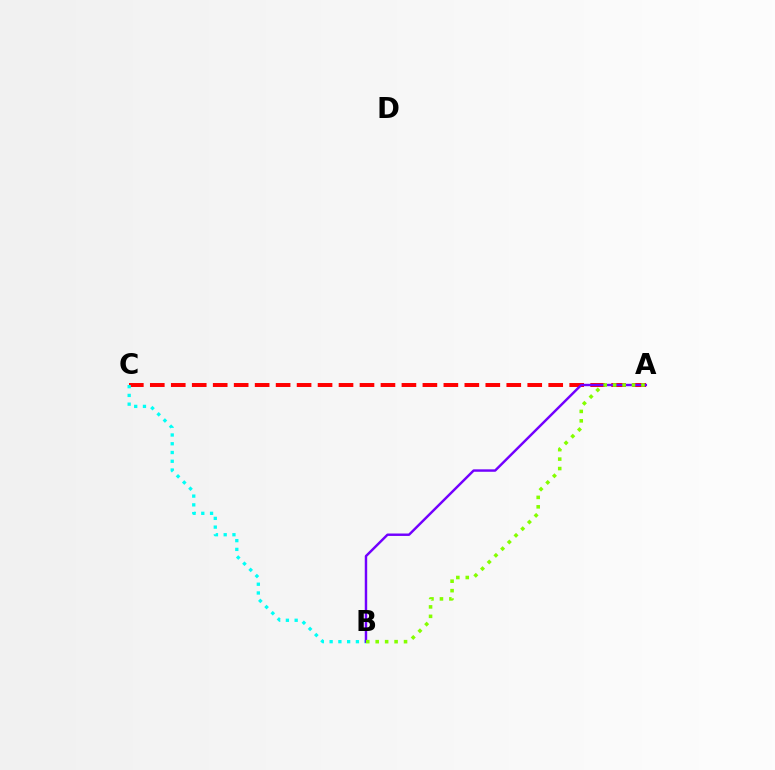{('A', 'C'): [{'color': '#ff0000', 'line_style': 'dashed', 'thickness': 2.85}], ('B', 'C'): [{'color': '#00fff6', 'line_style': 'dotted', 'thickness': 2.38}], ('A', 'B'): [{'color': '#7200ff', 'line_style': 'solid', 'thickness': 1.76}, {'color': '#84ff00', 'line_style': 'dotted', 'thickness': 2.57}]}